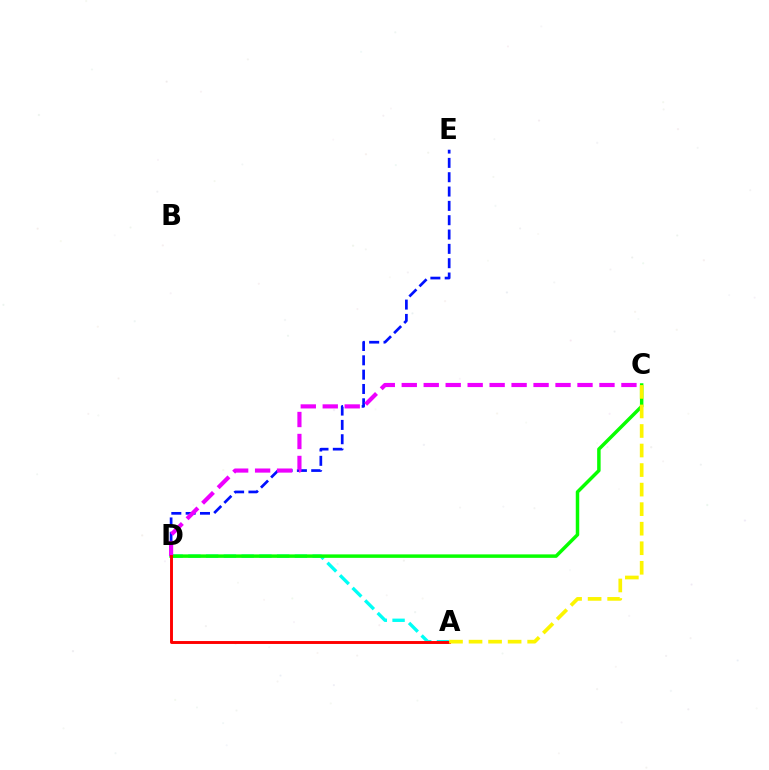{('A', 'D'): [{'color': '#00fff6', 'line_style': 'dashed', 'thickness': 2.41}, {'color': '#ff0000', 'line_style': 'solid', 'thickness': 2.1}], ('C', 'D'): [{'color': '#08ff00', 'line_style': 'solid', 'thickness': 2.5}, {'color': '#ee00ff', 'line_style': 'dashed', 'thickness': 2.98}], ('D', 'E'): [{'color': '#0010ff', 'line_style': 'dashed', 'thickness': 1.95}], ('A', 'C'): [{'color': '#fcf500', 'line_style': 'dashed', 'thickness': 2.65}]}